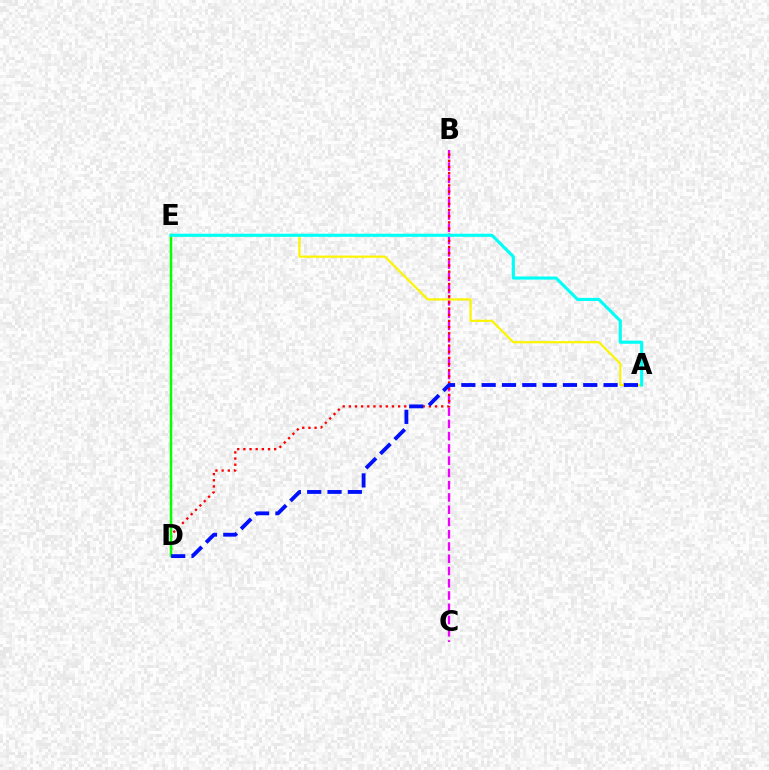{('B', 'C'): [{'color': '#ee00ff', 'line_style': 'dashed', 'thickness': 1.67}], ('A', 'E'): [{'color': '#fcf500', 'line_style': 'solid', 'thickness': 1.57}, {'color': '#00fff6', 'line_style': 'solid', 'thickness': 2.24}], ('B', 'D'): [{'color': '#ff0000', 'line_style': 'dotted', 'thickness': 1.67}], ('D', 'E'): [{'color': '#08ff00', 'line_style': 'solid', 'thickness': 1.79}], ('A', 'D'): [{'color': '#0010ff', 'line_style': 'dashed', 'thickness': 2.76}]}